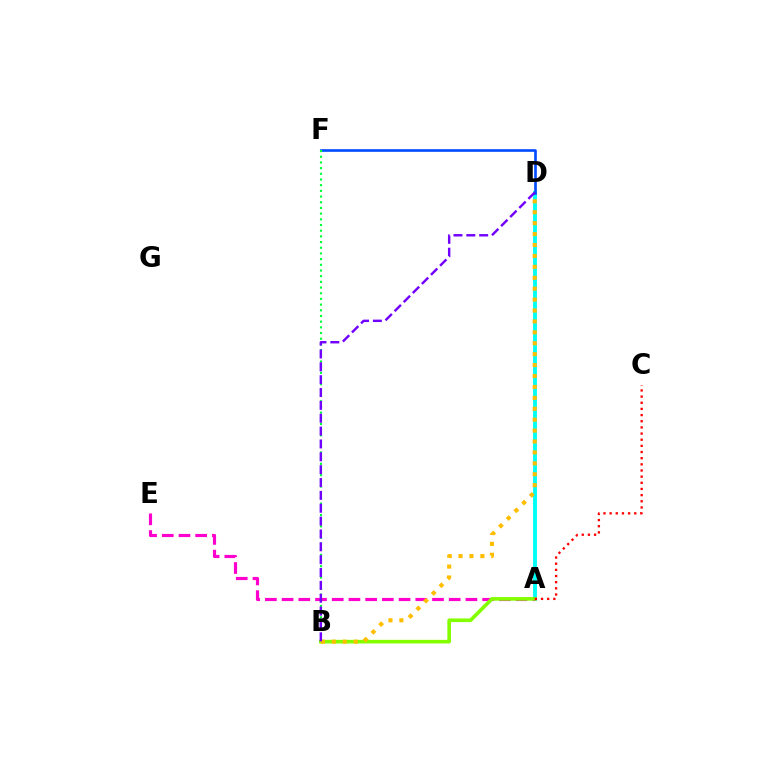{('A', 'D'): [{'color': '#00fff6', 'line_style': 'solid', 'thickness': 2.8}], ('A', 'E'): [{'color': '#ff00cf', 'line_style': 'dashed', 'thickness': 2.27}], ('A', 'B'): [{'color': '#84ff00', 'line_style': 'solid', 'thickness': 2.62}], ('D', 'F'): [{'color': '#004bff', 'line_style': 'solid', 'thickness': 1.9}], ('B', 'F'): [{'color': '#00ff39', 'line_style': 'dotted', 'thickness': 1.54}], ('A', 'C'): [{'color': '#ff0000', 'line_style': 'dotted', 'thickness': 1.67}], ('B', 'D'): [{'color': '#ffbd00', 'line_style': 'dotted', 'thickness': 2.97}, {'color': '#7200ff', 'line_style': 'dashed', 'thickness': 1.75}]}